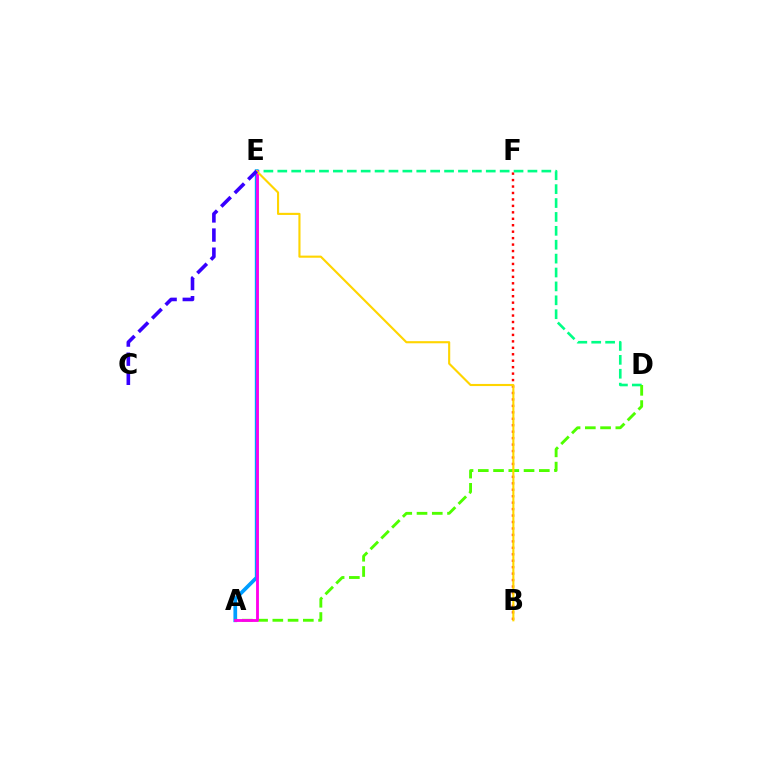{('B', 'F'): [{'color': '#ff0000', 'line_style': 'dotted', 'thickness': 1.75}], ('D', 'E'): [{'color': '#00ff86', 'line_style': 'dashed', 'thickness': 1.89}], ('A', 'E'): [{'color': '#009eff', 'line_style': 'solid', 'thickness': 2.67}, {'color': '#ff00ed', 'line_style': 'solid', 'thickness': 2.05}], ('A', 'D'): [{'color': '#4fff00', 'line_style': 'dashed', 'thickness': 2.07}], ('B', 'E'): [{'color': '#ffd500', 'line_style': 'solid', 'thickness': 1.53}], ('C', 'E'): [{'color': '#3700ff', 'line_style': 'dashed', 'thickness': 2.6}]}